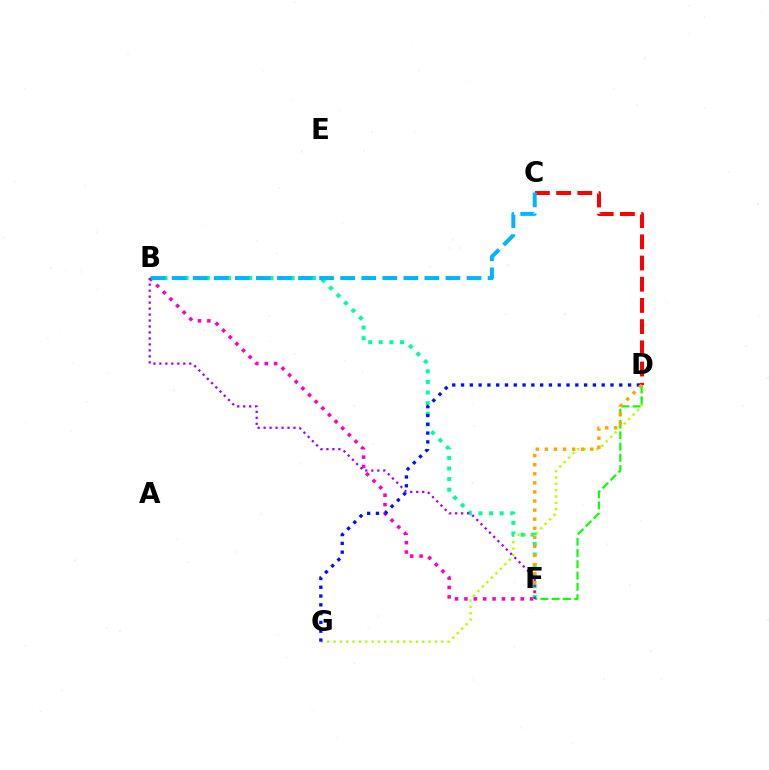{('B', 'F'): [{'color': '#ff00bd', 'line_style': 'dotted', 'thickness': 2.55}, {'color': '#00ff9d', 'line_style': 'dotted', 'thickness': 2.88}, {'color': '#9b00ff', 'line_style': 'dotted', 'thickness': 1.62}], ('D', 'G'): [{'color': '#b3ff00', 'line_style': 'dotted', 'thickness': 1.72}, {'color': '#0010ff', 'line_style': 'dotted', 'thickness': 2.39}], ('D', 'F'): [{'color': '#08ff00', 'line_style': 'dashed', 'thickness': 1.53}, {'color': '#ffa500', 'line_style': 'dotted', 'thickness': 2.47}], ('C', 'D'): [{'color': '#ff0000', 'line_style': 'dashed', 'thickness': 2.88}], ('B', 'C'): [{'color': '#00b5ff', 'line_style': 'dashed', 'thickness': 2.86}]}